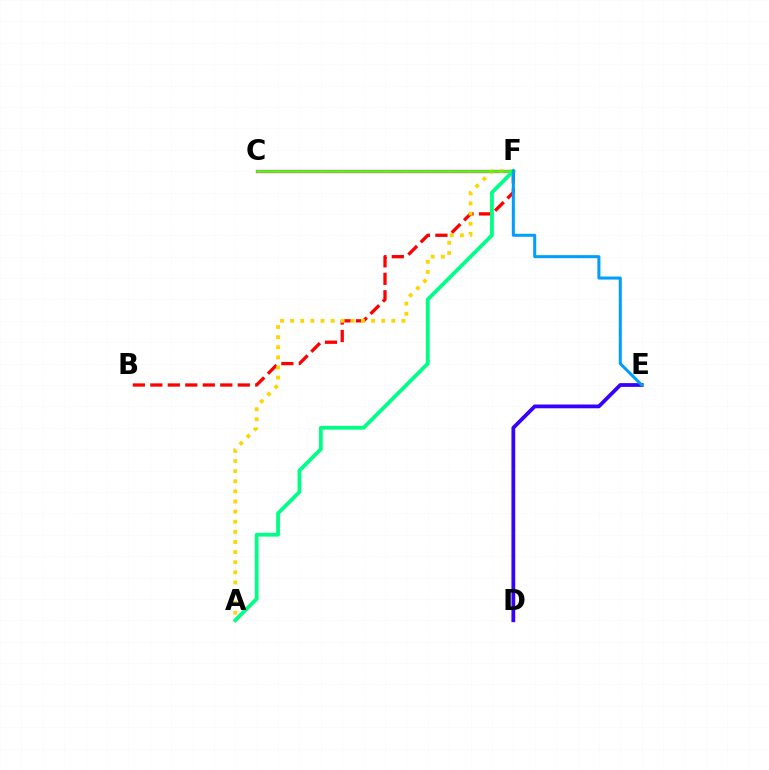{('C', 'F'): [{'color': '#ff00ed', 'line_style': 'solid', 'thickness': 2.37}, {'color': '#4fff00', 'line_style': 'solid', 'thickness': 1.89}], ('D', 'E'): [{'color': '#3700ff', 'line_style': 'solid', 'thickness': 2.71}], ('B', 'F'): [{'color': '#ff0000', 'line_style': 'dashed', 'thickness': 2.38}], ('A', 'F'): [{'color': '#ffd500', 'line_style': 'dotted', 'thickness': 2.75}, {'color': '#00ff86', 'line_style': 'solid', 'thickness': 2.73}], ('E', 'F'): [{'color': '#009eff', 'line_style': 'solid', 'thickness': 2.18}]}